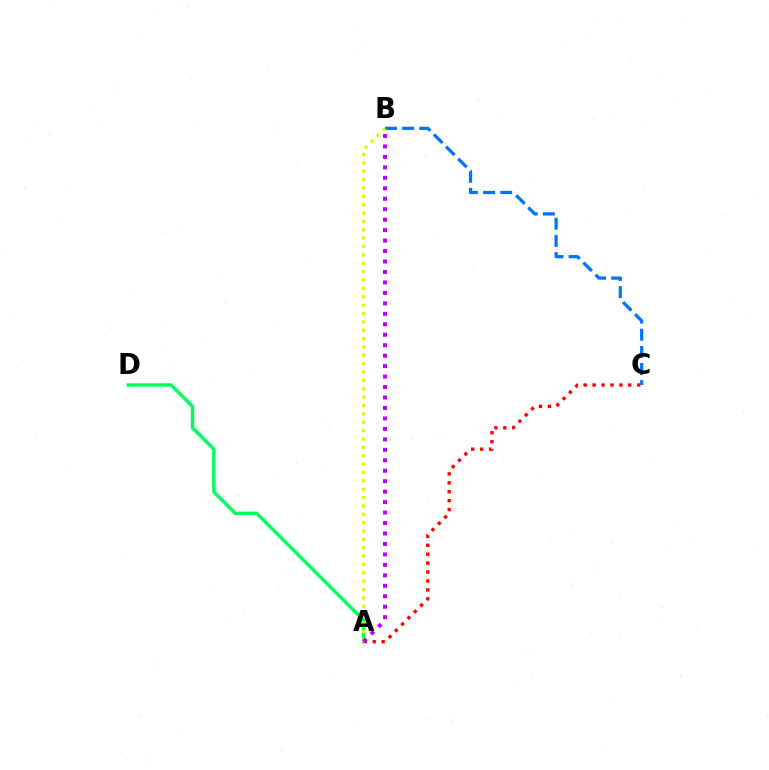{('A', 'C'): [{'color': '#ff0000', 'line_style': 'dotted', 'thickness': 2.42}], ('A', 'D'): [{'color': '#00ff5c', 'line_style': 'solid', 'thickness': 2.5}], ('B', 'C'): [{'color': '#0074ff', 'line_style': 'dashed', 'thickness': 2.33}], ('A', 'B'): [{'color': '#d1ff00', 'line_style': 'dotted', 'thickness': 2.27}, {'color': '#b900ff', 'line_style': 'dotted', 'thickness': 2.84}]}